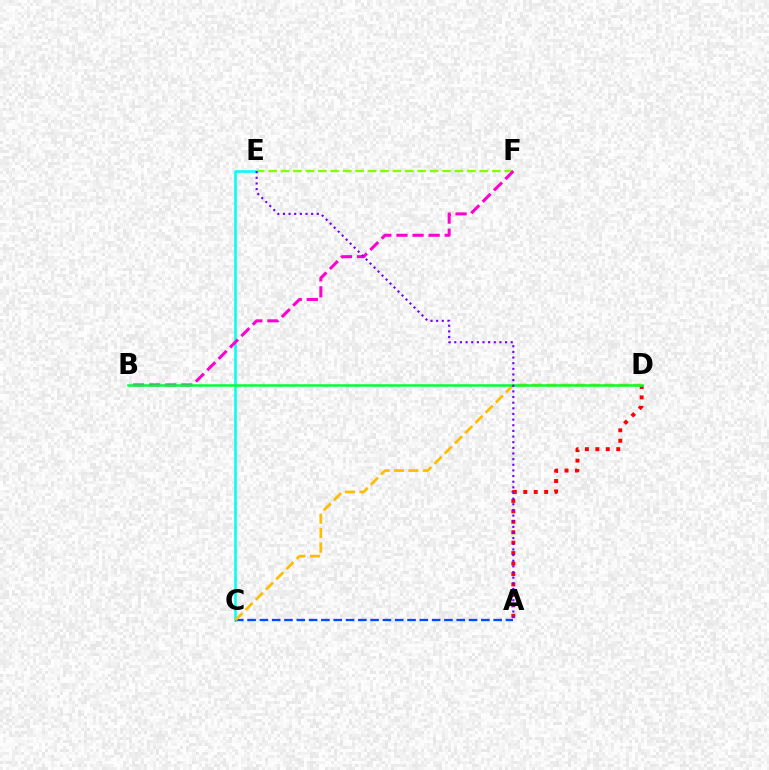{('C', 'E'): [{'color': '#00fff6', 'line_style': 'solid', 'thickness': 1.84}], ('A', 'C'): [{'color': '#004bff', 'line_style': 'dashed', 'thickness': 1.67}], ('E', 'F'): [{'color': '#84ff00', 'line_style': 'dashed', 'thickness': 1.69}], ('A', 'D'): [{'color': '#ff0000', 'line_style': 'dotted', 'thickness': 2.84}], ('C', 'D'): [{'color': '#ffbd00', 'line_style': 'dashed', 'thickness': 1.96}], ('B', 'F'): [{'color': '#ff00cf', 'line_style': 'dashed', 'thickness': 2.19}], ('B', 'D'): [{'color': '#00ff39', 'line_style': 'solid', 'thickness': 1.81}], ('A', 'E'): [{'color': '#7200ff', 'line_style': 'dotted', 'thickness': 1.53}]}